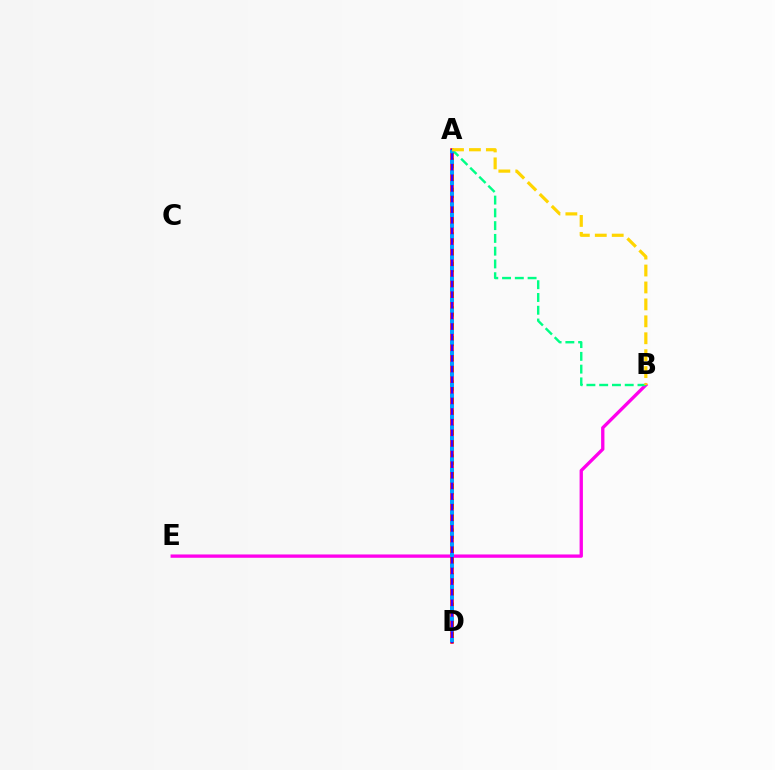{('A', 'D'): [{'color': '#4fff00', 'line_style': 'dashed', 'thickness': 2.01}, {'color': '#ff0000', 'line_style': 'solid', 'thickness': 2.53}, {'color': '#3700ff', 'line_style': 'solid', 'thickness': 1.64}, {'color': '#009eff', 'line_style': 'dotted', 'thickness': 2.89}], ('B', 'E'): [{'color': '#ff00ed', 'line_style': 'solid', 'thickness': 2.39}], ('A', 'B'): [{'color': '#00ff86', 'line_style': 'dashed', 'thickness': 1.73}, {'color': '#ffd500', 'line_style': 'dashed', 'thickness': 2.3}]}